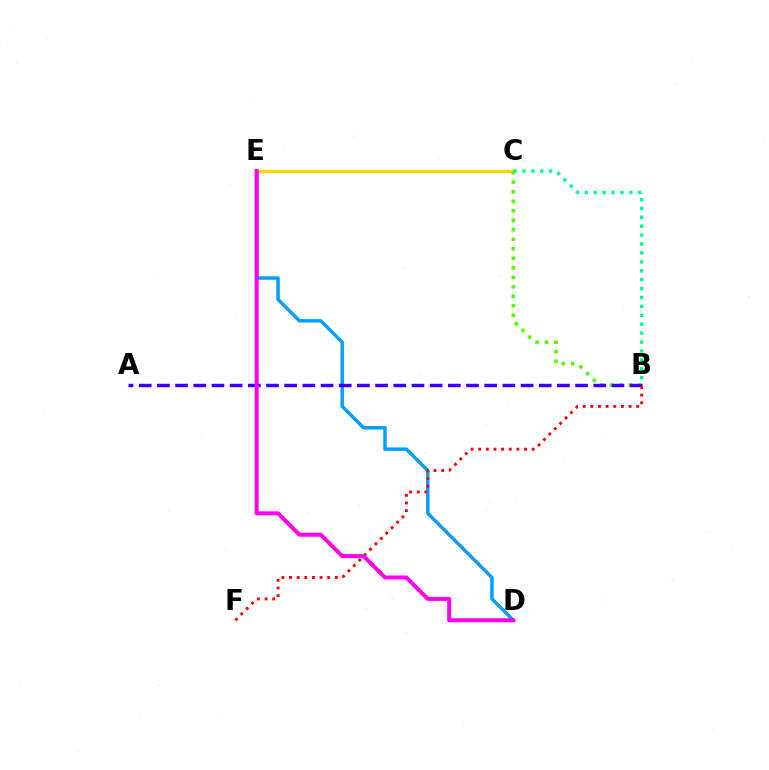{('C', 'E'): [{'color': '#ffd500', 'line_style': 'solid', 'thickness': 2.38}], ('B', 'C'): [{'color': '#00ff86', 'line_style': 'dotted', 'thickness': 2.42}, {'color': '#4fff00', 'line_style': 'dotted', 'thickness': 2.58}], ('D', 'E'): [{'color': '#009eff', 'line_style': 'solid', 'thickness': 2.47}, {'color': '#ff00ed', 'line_style': 'solid', 'thickness': 2.88}], ('A', 'B'): [{'color': '#3700ff', 'line_style': 'dashed', 'thickness': 2.47}], ('B', 'F'): [{'color': '#ff0000', 'line_style': 'dotted', 'thickness': 2.08}]}